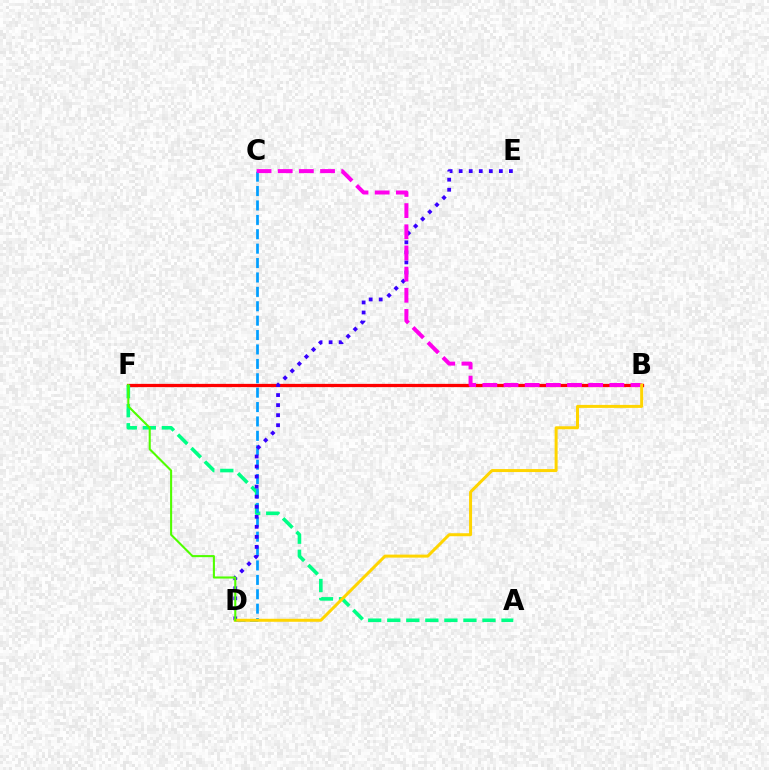{('B', 'F'): [{'color': '#ff0000', 'line_style': 'solid', 'thickness': 2.34}], ('A', 'F'): [{'color': '#00ff86', 'line_style': 'dashed', 'thickness': 2.59}], ('C', 'D'): [{'color': '#009eff', 'line_style': 'dashed', 'thickness': 1.96}], ('D', 'E'): [{'color': '#3700ff', 'line_style': 'dotted', 'thickness': 2.73}], ('B', 'C'): [{'color': '#ff00ed', 'line_style': 'dashed', 'thickness': 2.87}], ('B', 'D'): [{'color': '#ffd500', 'line_style': 'solid', 'thickness': 2.16}], ('D', 'F'): [{'color': '#4fff00', 'line_style': 'solid', 'thickness': 1.5}]}